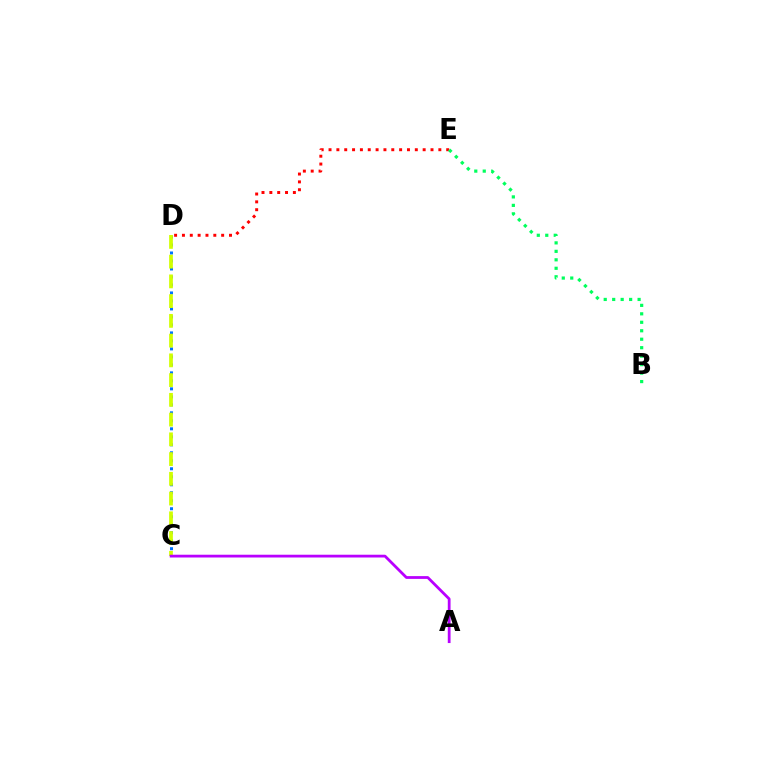{('C', 'D'): [{'color': '#0074ff', 'line_style': 'dotted', 'thickness': 2.17}, {'color': '#d1ff00', 'line_style': 'dashed', 'thickness': 2.68}], ('D', 'E'): [{'color': '#ff0000', 'line_style': 'dotted', 'thickness': 2.13}], ('B', 'E'): [{'color': '#00ff5c', 'line_style': 'dotted', 'thickness': 2.3}], ('A', 'C'): [{'color': '#b900ff', 'line_style': 'solid', 'thickness': 2.0}]}